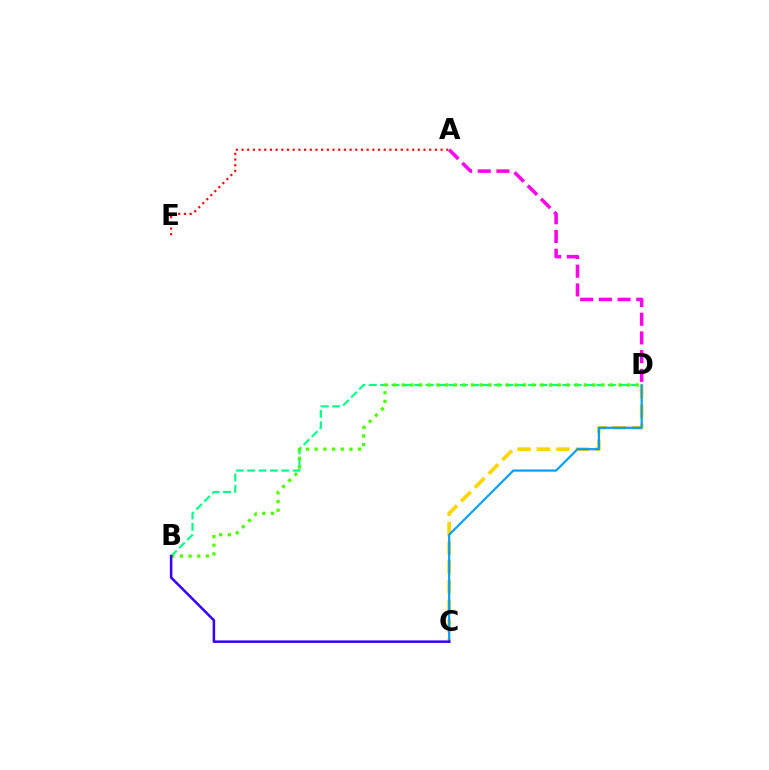{('B', 'D'): [{'color': '#00ff86', 'line_style': 'dashed', 'thickness': 1.55}, {'color': '#4fff00', 'line_style': 'dotted', 'thickness': 2.35}], ('C', 'D'): [{'color': '#ffd500', 'line_style': 'dashed', 'thickness': 2.64}, {'color': '#009eff', 'line_style': 'solid', 'thickness': 1.56}], ('A', 'E'): [{'color': '#ff0000', 'line_style': 'dotted', 'thickness': 1.55}], ('A', 'D'): [{'color': '#ff00ed', 'line_style': 'dashed', 'thickness': 2.54}], ('B', 'C'): [{'color': '#3700ff', 'line_style': 'solid', 'thickness': 1.82}]}